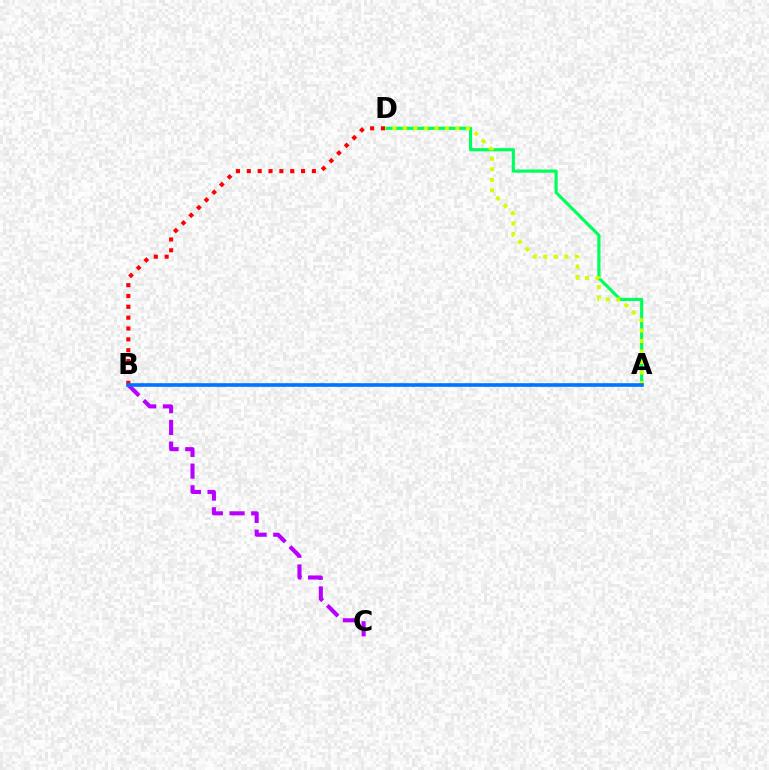{('B', 'C'): [{'color': '#b900ff', 'line_style': 'dashed', 'thickness': 2.95}], ('A', 'D'): [{'color': '#00ff5c', 'line_style': 'solid', 'thickness': 2.28}, {'color': '#d1ff00', 'line_style': 'dotted', 'thickness': 2.86}], ('B', 'D'): [{'color': '#ff0000', 'line_style': 'dotted', 'thickness': 2.95}], ('A', 'B'): [{'color': '#0074ff', 'line_style': 'solid', 'thickness': 2.61}]}